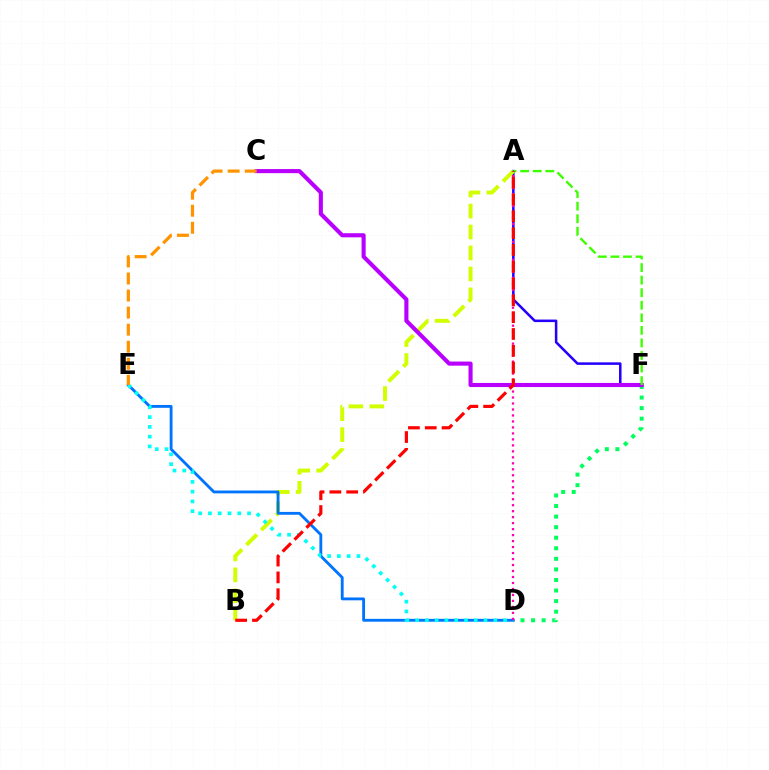{('D', 'F'): [{'color': '#00ff5c', 'line_style': 'dotted', 'thickness': 2.87}], ('A', 'F'): [{'color': '#2500ff', 'line_style': 'solid', 'thickness': 1.82}, {'color': '#3dff00', 'line_style': 'dashed', 'thickness': 1.71}], ('A', 'B'): [{'color': '#d1ff00', 'line_style': 'dashed', 'thickness': 2.85}, {'color': '#ff0000', 'line_style': 'dashed', 'thickness': 2.28}], ('C', 'F'): [{'color': '#b900ff', 'line_style': 'solid', 'thickness': 2.96}], ('D', 'E'): [{'color': '#0074ff', 'line_style': 'solid', 'thickness': 2.05}, {'color': '#00fff6', 'line_style': 'dotted', 'thickness': 2.66}], ('A', 'D'): [{'color': '#ff00ac', 'line_style': 'dotted', 'thickness': 1.63}], ('C', 'E'): [{'color': '#ff9400', 'line_style': 'dashed', 'thickness': 2.32}]}